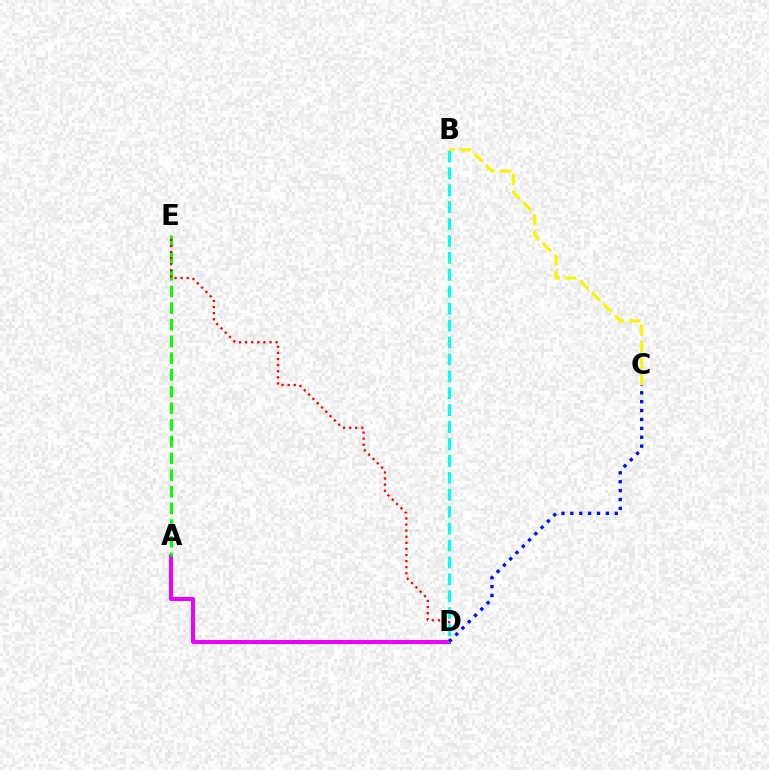{('A', 'D'): [{'color': '#ee00ff', 'line_style': 'solid', 'thickness': 2.88}], ('A', 'E'): [{'color': '#08ff00', 'line_style': 'dashed', 'thickness': 2.27}], ('D', 'E'): [{'color': '#ff0000', 'line_style': 'dotted', 'thickness': 1.66}], ('B', 'D'): [{'color': '#00fff6', 'line_style': 'dashed', 'thickness': 2.3}], ('B', 'C'): [{'color': '#fcf500', 'line_style': 'dashed', 'thickness': 2.22}], ('C', 'D'): [{'color': '#0010ff', 'line_style': 'dotted', 'thickness': 2.42}]}